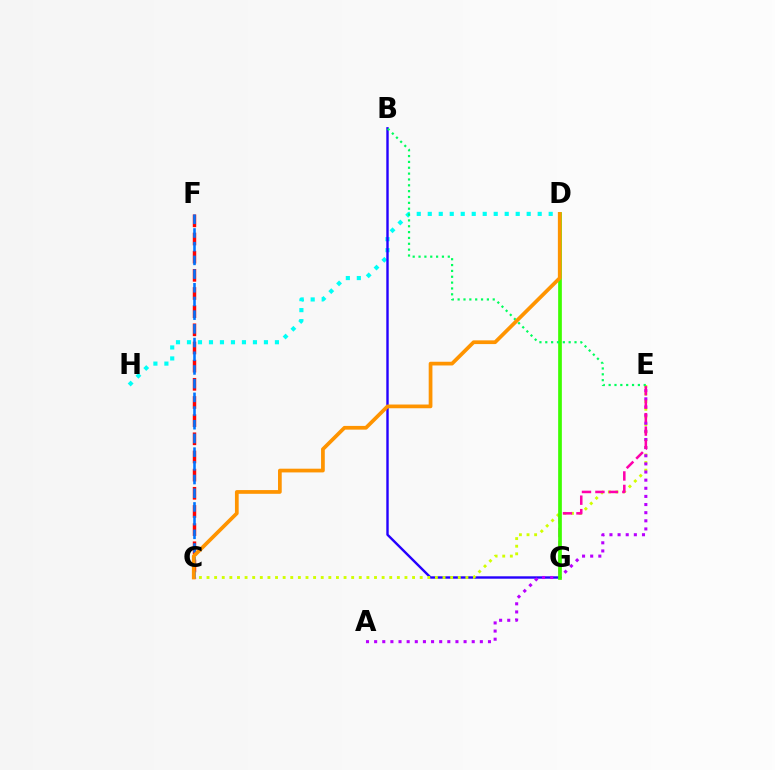{('D', 'H'): [{'color': '#00fff6', 'line_style': 'dotted', 'thickness': 2.99}], ('B', 'G'): [{'color': '#2500ff', 'line_style': 'solid', 'thickness': 1.73}], ('C', 'E'): [{'color': '#d1ff00', 'line_style': 'dotted', 'thickness': 2.07}], ('C', 'F'): [{'color': '#ff0000', 'line_style': 'dashed', 'thickness': 2.47}, {'color': '#0074ff', 'line_style': 'dashed', 'thickness': 1.86}], ('A', 'E'): [{'color': '#b900ff', 'line_style': 'dotted', 'thickness': 2.21}], ('E', 'G'): [{'color': '#ff00ac', 'line_style': 'dashed', 'thickness': 1.83}], ('D', 'G'): [{'color': '#3dff00', 'line_style': 'solid', 'thickness': 2.67}], ('B', 'E'): [{'color': '#00ff5c', 'line_style': 'dotted', 'thickness': 1.59}], ('C', 'D'): [{'color': '#ff9400', 'line_style': 'solid', 'thickness': 2.68}]}